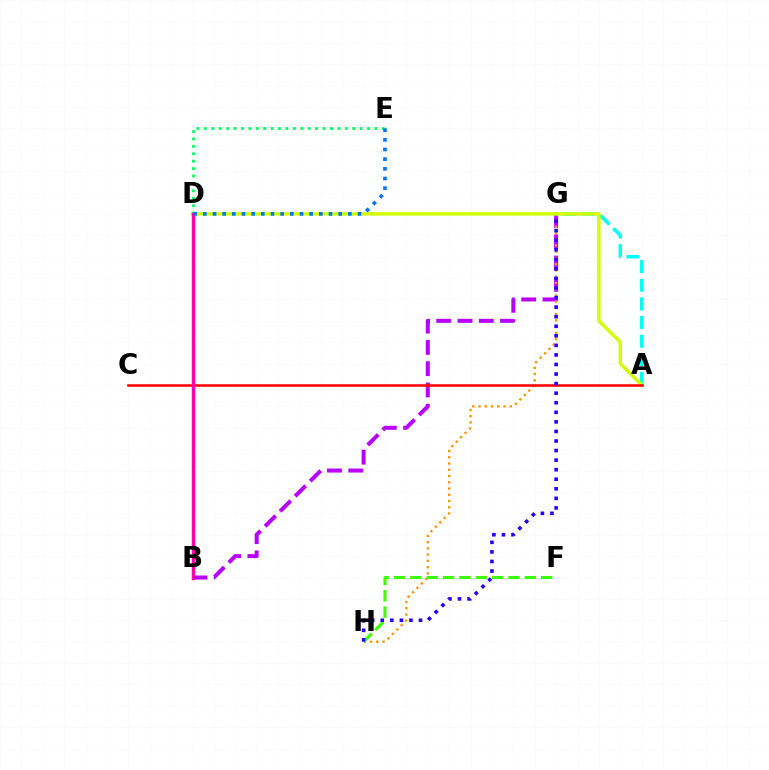{('B', 'G'): [{'color': '#b900ff', 'line_style': 'dashed', 'thickness': 2.89}], ('G', 'H'): [{'color': '#ff9400', 'line_style': 'dotted', 'thickness': 1.7}, {'color': '#2500ff', 'line_style': 'dotted', 'thickness': 2.6}], ('A', 'G'): [{'color': '#00fff6', 'line_style': 'dashed', 'thickness': 2.53}], ('A', 'D'): [{'color': '#d1ff00', 'line_style': 'solid', 'thickness': 2.44}], ('D', 'E'): [{'color': '#00ff5c', 'line_style': 'dotted', 'thickness': 2.02}, {'color': '#0074ff', 'line_style': 'dotted', 'thickness': 2.63}], ('A', 'C'): [{'color': '#ff0000', 'line_style': 'solid', 'thickness': 1.84}], ('B', 'D'): [{'color': '#ff00ac', 'line_style': 'solid', 'thickness': 2.47}], ('F', 'H'): [{'color': '#3dff00', 'line_style': 'dashed', 'thickness': 2.22}]}